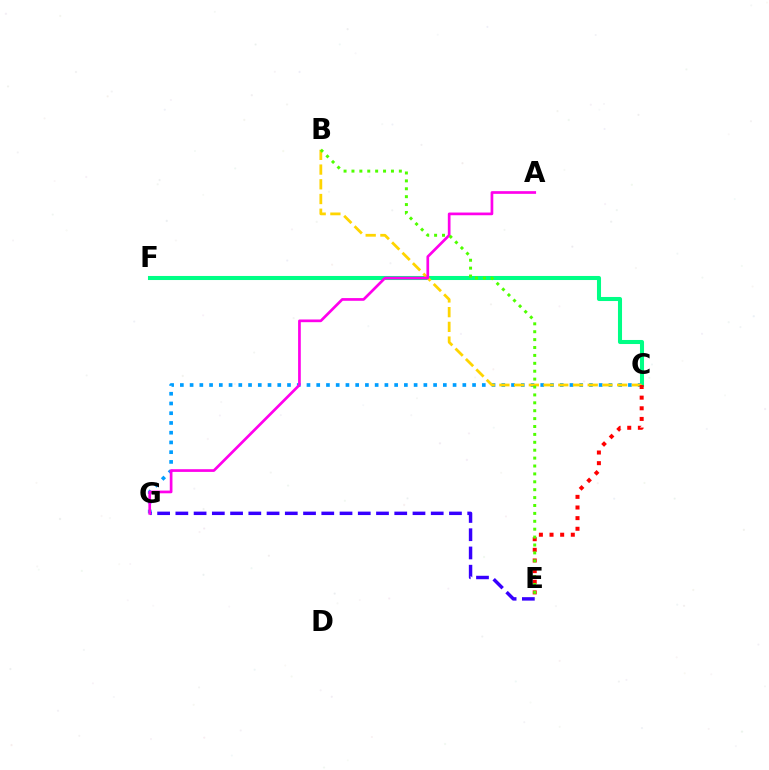{('C', 'F'): [{'color': '#00ff86', 'line_style': 'solid', 'thickness': 2.92}], ('C', 'G'): [{'color': '#009eff', 'line_style': 'dotted', 'thickness': 2.65}], ('E', 'G'): [{'color': '#3700ff', 'line_style': 'dashed', 'thickness': 2.48}], ('B', 'C'): [{'color': '#ffd500', 'line_style': 'dashed', 'thickness': 2.0}], ('C', 'E'): [{'color': '#ff0000', 'line_style': 'dotted', 'thickness': 2.89}], ('A', 'G'): [{'color': '#ff00ed', 'line_style': 'solid', 'thickness': 1.94}], ('B', 'E'): [{'color': '#4fff00', 'line_style': 'dotted', 'thickness': 2.15}]}